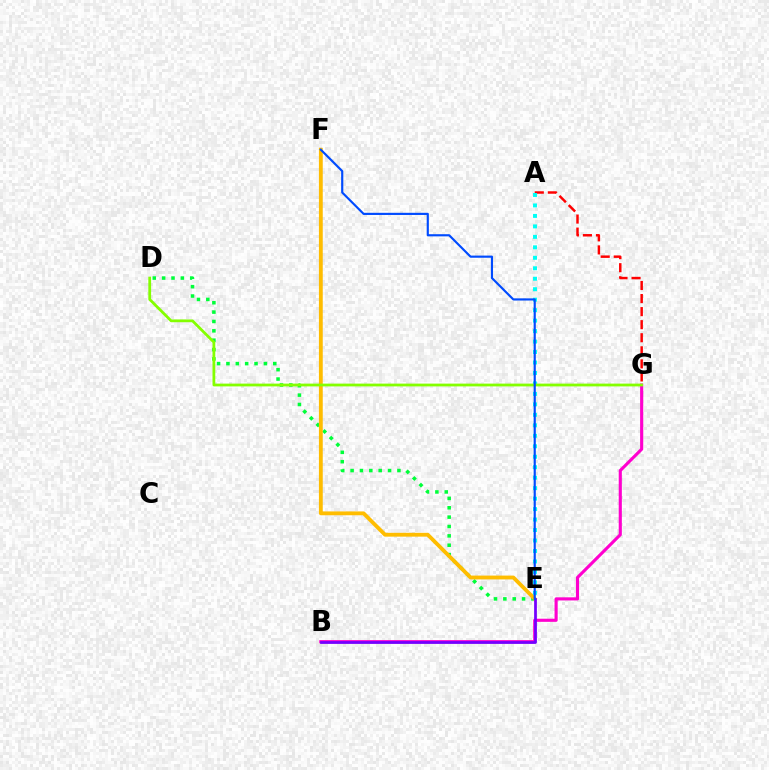{('A', 'G'): [{'color': '#ff0000', 'line_style': 'dashed', 'thickness': 1.77}], ('D', 'E'): [{'color': '#00ff39', 'line_style': 'dotted', 'thickness': 2.54}], ('E', 'F'): [{'color': '#ffbd00', 'line_style': 'solid', 'thickness': 2.76}, {'color': '#004bff', 'line_style': 'solid', 'thickness': 1.55}], ('A', 'E'): [{'color': '#00fff6', 'line_style': 'dotted', 'thickness': 2.84}], ('B', 'G'): [{'color': '#ff00cf', 'line_style': 'solid', 'thickness': 2.25}], ('B', 'E'): [{'color': '#7200ff', 'line_style': 'solid', 'thickness': 1.98}], ('D', 'G'): [{'color': '#84ff00', 'line_style': 'solid', 'thickness': 2.0}]}